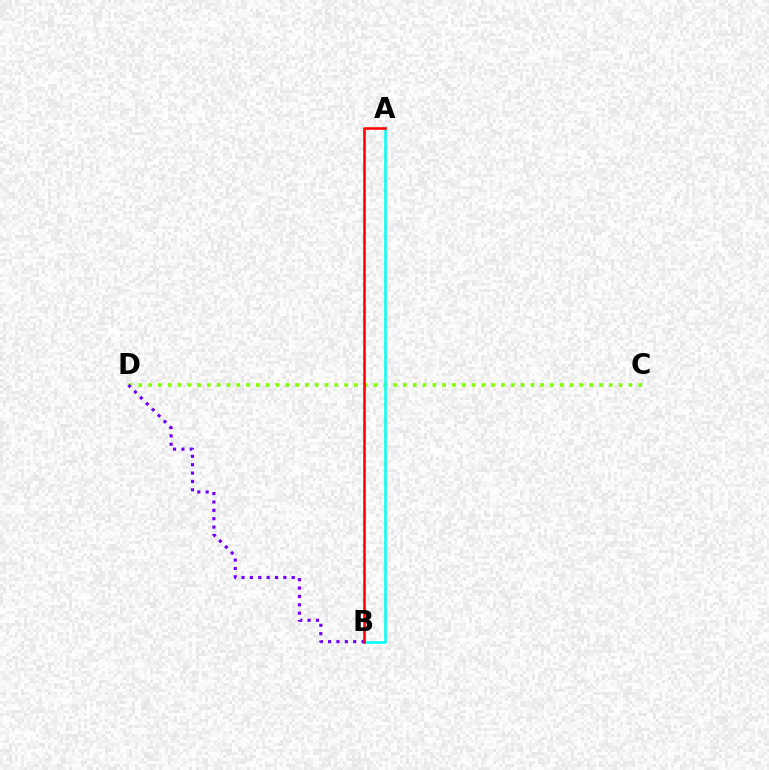{('C', 'D'): [{'color': '#84ff00', 'line_style': 'dotted', 'thickness': 2.66}], ('A', 'B'): [{'color': '#00fff6', 'line_style': 'solid', 'thickness': 1.81}, {'color': '#ff0000', 'line_style': 'solid', 'thickness': 1.83}], ('B', 'D'): [{'color': '#7200ff', 'line_style': 'dotted', 'thickness': 2.28}]}